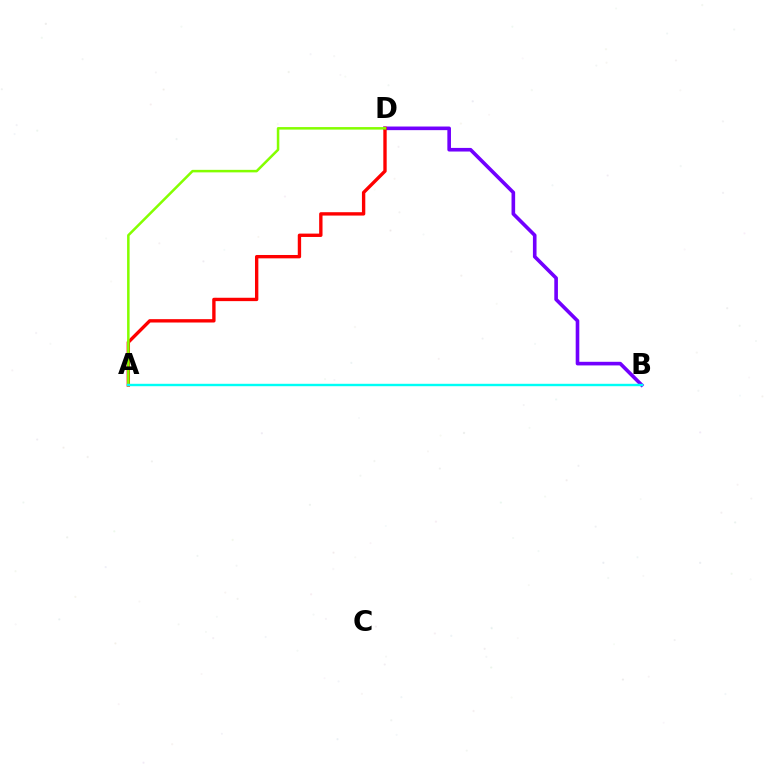{('B', 'D'): [{'color': '#7200ff', 'line_style': 'solid', 'thickness': 2.61}], ('A', 'D'): [{'color': '#ff0000', 'line_style': 'solid', 'thickness': 2.42}, {'color': '#84ff00', 'line_style': 'solid', 'thickness': 1.81}], ('A', 'B'): [{'color': '#00fff6', 'line_style': 'solid', 'thickness': 1.73}]}